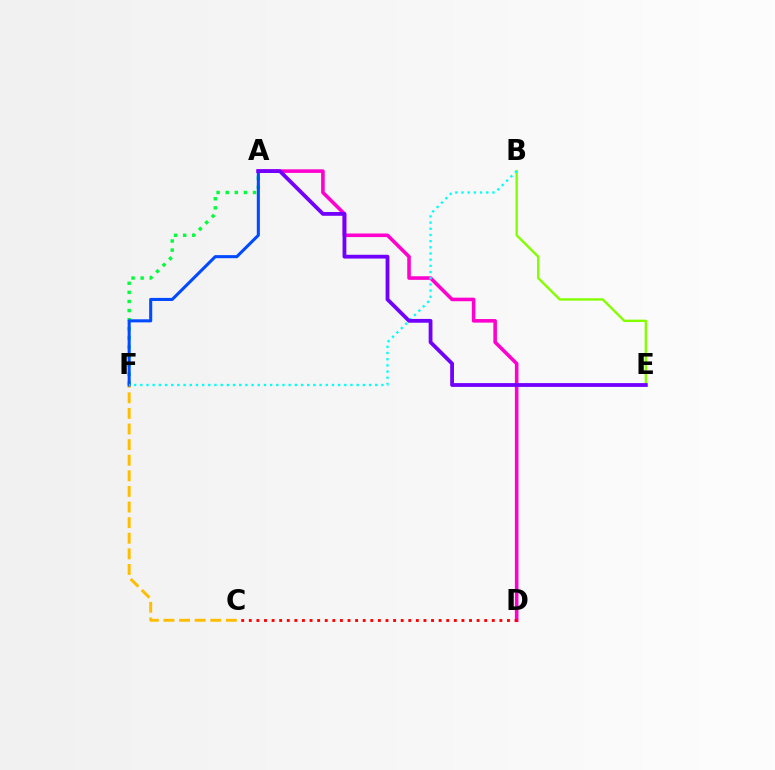{('A', 'D'): [{'color': '#ff00cf', 'line_style': 'solid', 'thickness': 2.57}], ('A', 'F'): [{'color': '#00ff39', 'line_style': 'dotted', 'thickness': 2.47}, {'color': '#004bff', 'line_style': 'solid', 'thickness': 2.21}], ('C', 'D'): [{'color': '#ff0000', 'line_style': 'dotted', 'thickness': 2.06}], ('C', 'F'): [{'color': '#ffbd00', 'line_style': 'dashed', 'thickness': 2.12}], ('B', 'E'): [{'color': '#84ff00', 'line_style': 'solid', 'thickness': 1.73}], ('B', 'F'): [{'color': '#00fff6', 'line_style': 'dotted', 'thickness': 1.68}], ('A', 'E'): [{'color': '#7200ff', 'line_style': 'solid', 'thickness': 2.73}]}